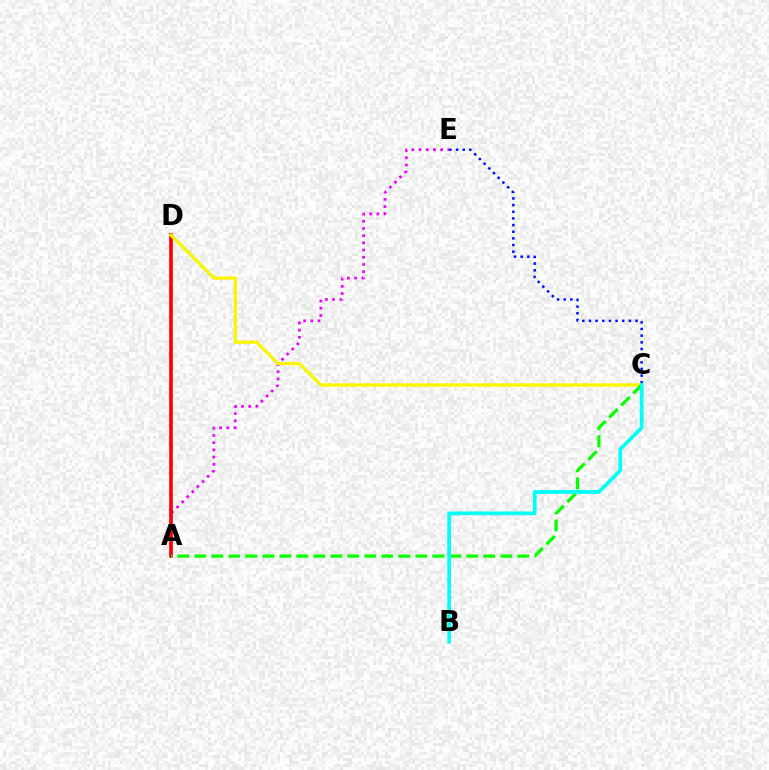{('A', 'E'): [{'color': '#ee00ff', 'line_style': 'dotted', 'thickness': 1.96}], ('A', 'D'): [{'color': '#ff0000', 'line_style': 'solid', 'thickness': 2.63}], ('C', 'E'): [{'color': '#0010ff', 'line_style': 'dotted', 'thickness': 1.81}], ('C', 'D'): [{'color': '#fcf500', 'line_style': 'solid', 'thickness': 2.36}], ('A', 'C'): [{'color': '#08ff00', 'line_style': 'dashed', 'thickness': 2.31}], ('B', 'C'): [{'color': '#00fff6', 'line_style': 'solid', 'thickness': 2.69}]}